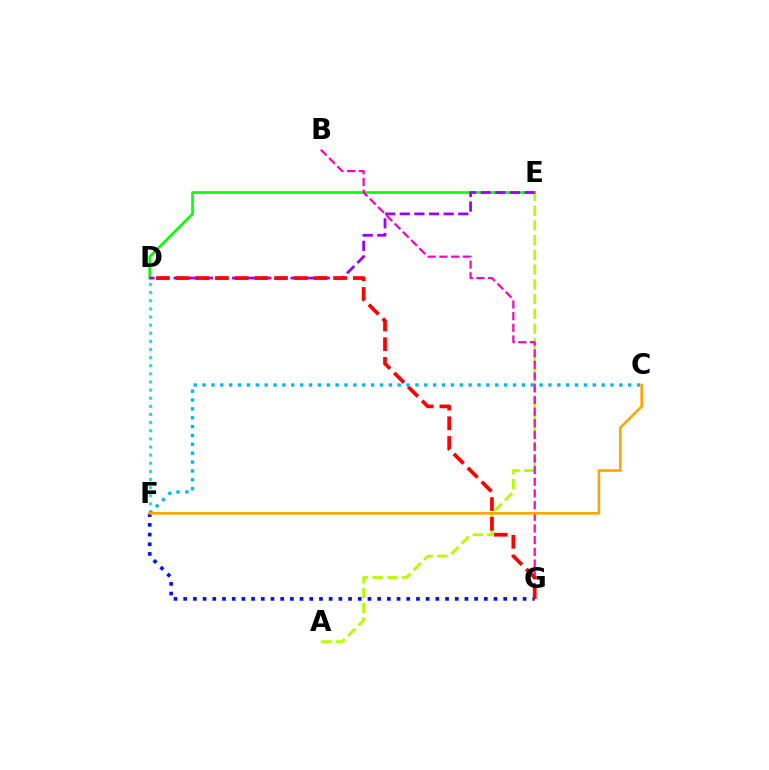{('D', 'F'): [{'color': '#00ff9d', 'line_style': 'dotted', 'thickness': 2.21}], ('A', 'E'): [{'color': '#b3ff00', 'line_style': 'dashed', 'thickness': 2.0}], ('D', 'E'): [{'color': '#08ff00', 'line_style': 'solid', 'thickness': 1.91}, {'color': '#9b00ff', 'line_style': 'dashed', 'thickness': 1.99}], ('B', 'G'): [{'color': '#ff00bd', 'line_style': 'dashed', 'thickness': 1.59}], ('F', 'G'): [{'color': '#0010ff', 'line_style': 'dotted', 'thickness': 2.63}], ('D', 'G'): [{'color': '#ff0000', 'line_style': 'dashed', 'thickness': 2.68}], ('C', 'F'): [{'color': '#00b5ff', 'line_style': 'dotted', 'thickness': 2.41}, {'color': '#ffa500', 'line_style': 'solid', 'thickness': 1.88}]}